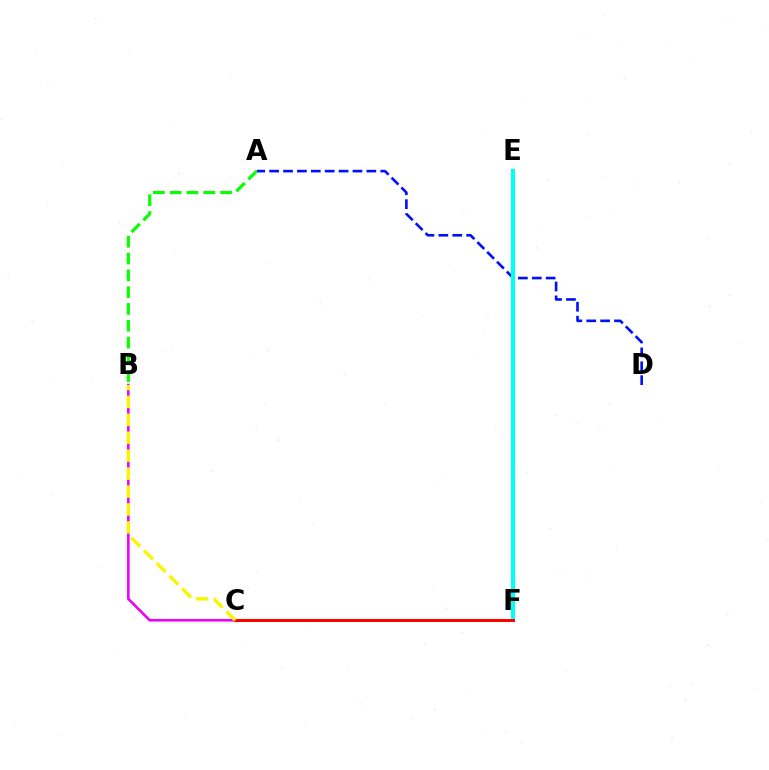{('A', 'D'): [{'color': '#0010ff', 'line_style': 'dashed', 'thickness': 1.89}], ('A', 'B'): [{'color': '#08ff00', 'line_style': 'dashed', 'thickness': 2.28}], ('E', 'F'): [{'color': '#00fff6', 'line_style': 'solid', 'thickness': 2.96}], ('B', 'C'): [{'color': '#ee00ff', 'line_style': 'solid', 'thickness': 1.87}, {'color': '#fcf500', 'line_style': 'dashed', 'thickness': 2.44}], ('C', 'F'): [{'color': '#ff0000', 'line_style': 'solid', 'thickness': 2.18}]}